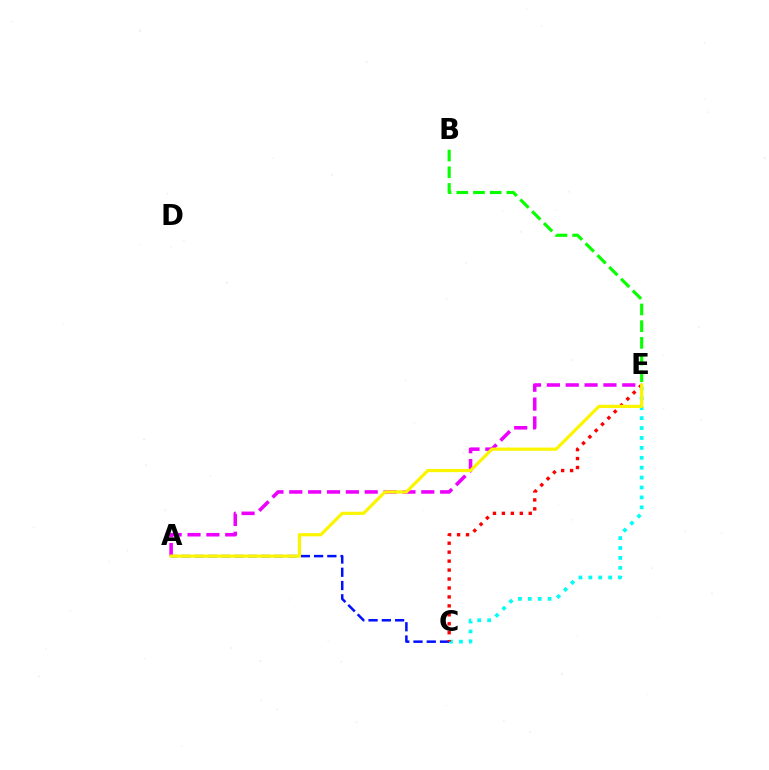{('C', 'E'): [{'color': '#00fff6', 'line_style': 'dotted', 'thickness': 2.69}, {'color': '#ff0000', 'line_style': 'dotted', 'thickness': 2.43}], ('B', 'E'): [{'color': '#08ff00', 'line_style': 'dashed', 'thickness': 2.27}], ('A', 'E'): [{'color': '#ee00ff', 'line_style': 'dashed', 'thickness': 2.56}, {'color': '#fcf500', 'line_style': 'solid', 'thickness': 2.31}], ('A', 'C'): [{'color': '#0010ff', 'line_style': 'dashed', 'thickness': 1.8}]}